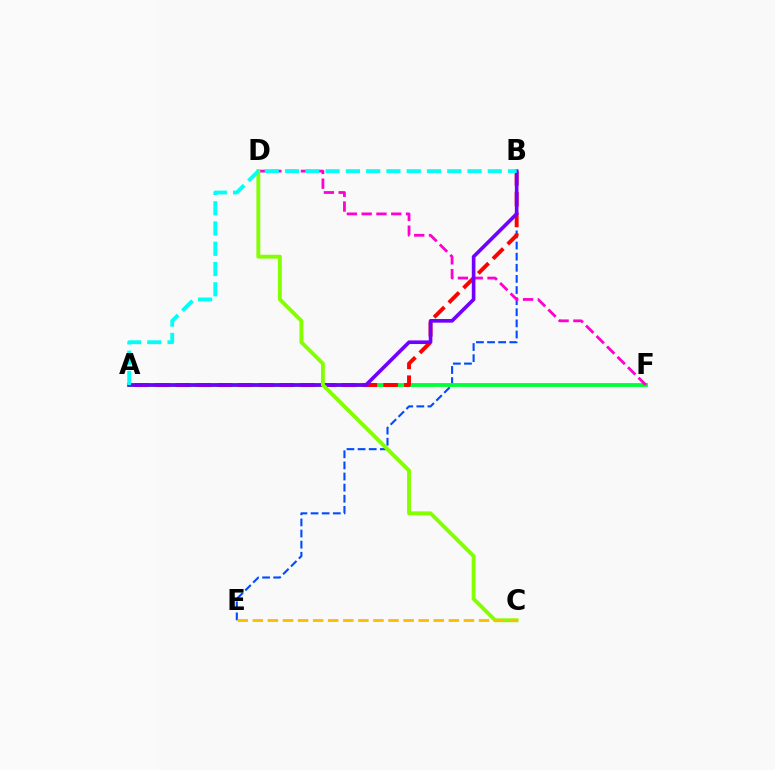{('B', 'E'): [{'color': '#004bff', 'line_style': 'dashed', 'thickness': 1.51}], ('A', 'F'): [{'color': '#00ff39', 'line_style': 'solid', 'thickness': 2.76}], ('D', 'F'): [{'color': '#ff00cf', 'line_style': 'dashed', 'thickness': 2.01}], ('A', 'B'): [{'color': '#ff0000', 'line_style': 'dashed', 'thickness': 2.82}, {'color': '#7200ff', 'line_style': 'solid', 'thickness': 2.62}, {'color': '#00fff6', 'line_style': 'dashed', 'thickness': 2.75}], ('C', 'D'): [{'color': '#84ff00', 'line_style': 'solid', 'thickness': 2.78}], ('C', 'E'): [{'color': '#ffbd00', 'line_style': 'dashed', 'thickness': 2.05}]}